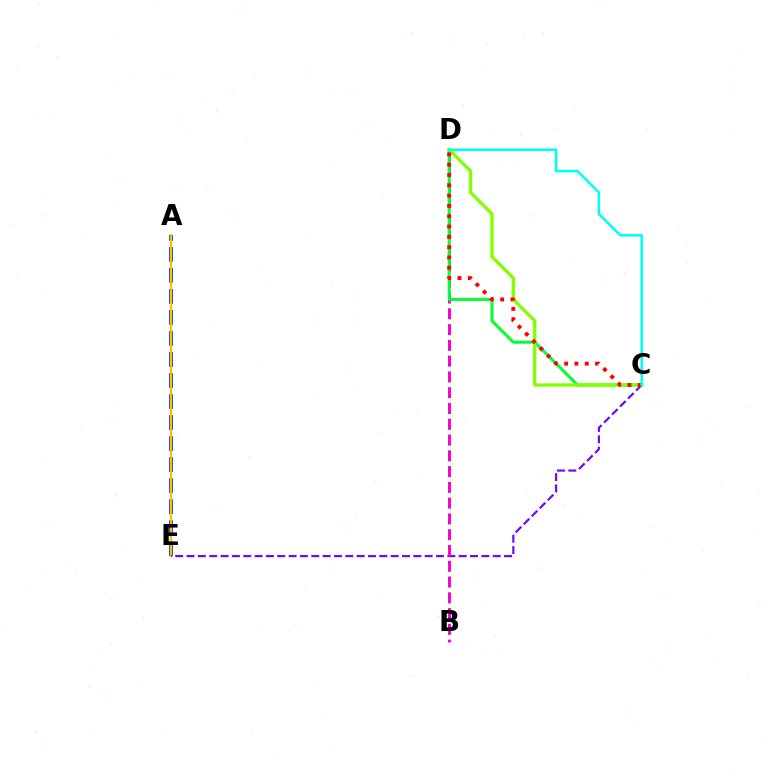{('A', 'E'): [{'color': '#004bff', 'line_style': 'dashed', 'thickness': 2.86}, {'color': '#ffbd00', 'line_style': 'solid', 'thickness': 1.6}], ('C', 'E'): [{'color': '#7200ff', 'line_style': 'dashed', 'thickness': 1.54}], ('B', 'D'): [{'color': '#ff00cf', 'line_style': 'dashed', 'thickness': 2.14}], ('C', 'D'): [{'color': '#00ff39', 'line_style': 'solid', 'thickness': 2.16}, {'color': '#84ff00', 'line_style': 'solid', 'thickness': 2.4}, {'color': '#ff0000', 'line_style': 'dotted', 'thickness': 2.8}, {'color': '#00fff6', 'line_style': 'solid', 'thickness': 1.85}]}